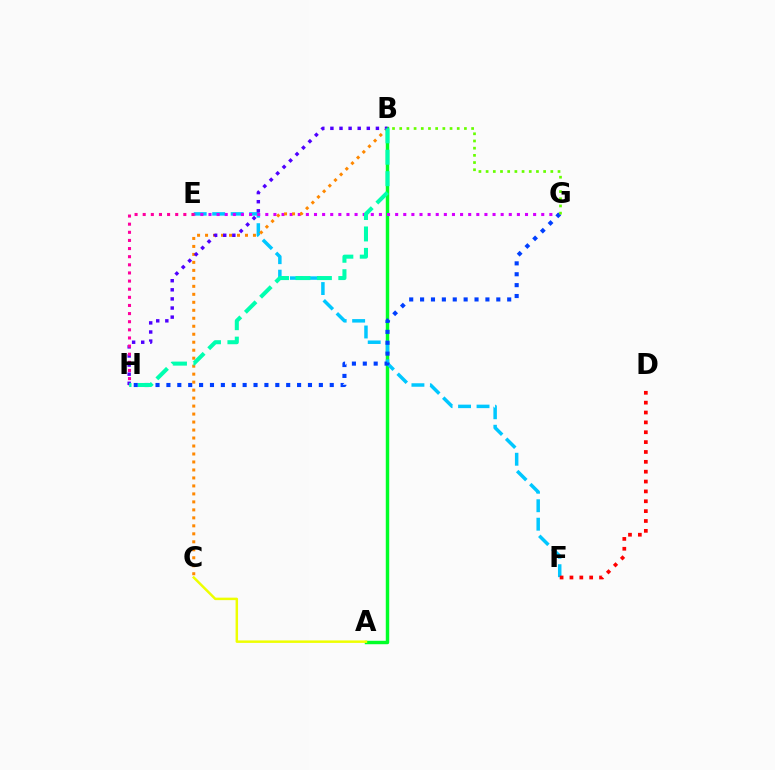{('A', 'B'): [{'color': '#00ff27', 'line_style': 'solid', 'thickness': 2.47}], ('E', 'F'): [{'color': '#00c7ff', 'line_style': 'dashed', 'thickness': 2.51}], ('E', 'G'): [{'color': '#d600ff', 'line_style': 'dotted', 'thickness': 2.21}], ('A', 'C'): [{'color': '#eeff00', 'line_style': 'solid', 'thickness': 1.79}], ('G', 'H'): [{'color': '#003fff', 'line_style': 'dotted', 'thickness': 2.96}], ('B', 'C'): [{'color': '#ff8800', 'line_style': 'dotted', 'thickness': 2.17}], ('B', 'H'): [{'color': '#4f00ff', 'line_style': 'dotted', 'thickness': 2.47}, {'color': '#00ffaf', 'line_style': 'dashed', 'thickness': 2.91}], ('B', 'G'): [{'color': '#66ff00', 'line_style': 'dotted', 'thickness': 1.95}], ('E', 'H'): [{'color': '#ff00a0', 'line_style': 'dotted', 'thickness': 2.21}], ('D', 'F'): [{'color': '#ff0000', 'line_style': 'dotted', 'thickness': 2.68}]}